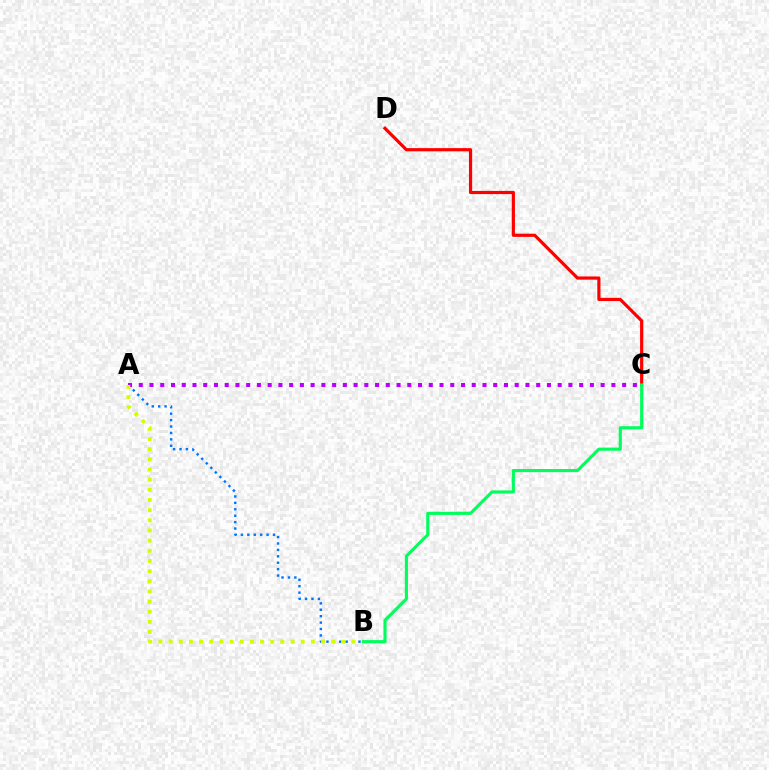{('A', 'B'): [{'color': '#0074ff', 'line_style': 'dotted', 'thickness': 1.74}, {'color': '#d1ff00', 'line_style': 'dotted', 'thickness': 2.76}], ('A', 'C'): [{'color': '#b900ff', 'line_style': 'dotted', 'thickness': 2.92}], ('C', 'D'): [{'color': '#ff0000', 'line_style': 'solid', 'thickness': 2.3}], ('B', 'C'): [{'color': '#00ff5c', 'line_style': 'solid', 'thickness': 2.25}]}